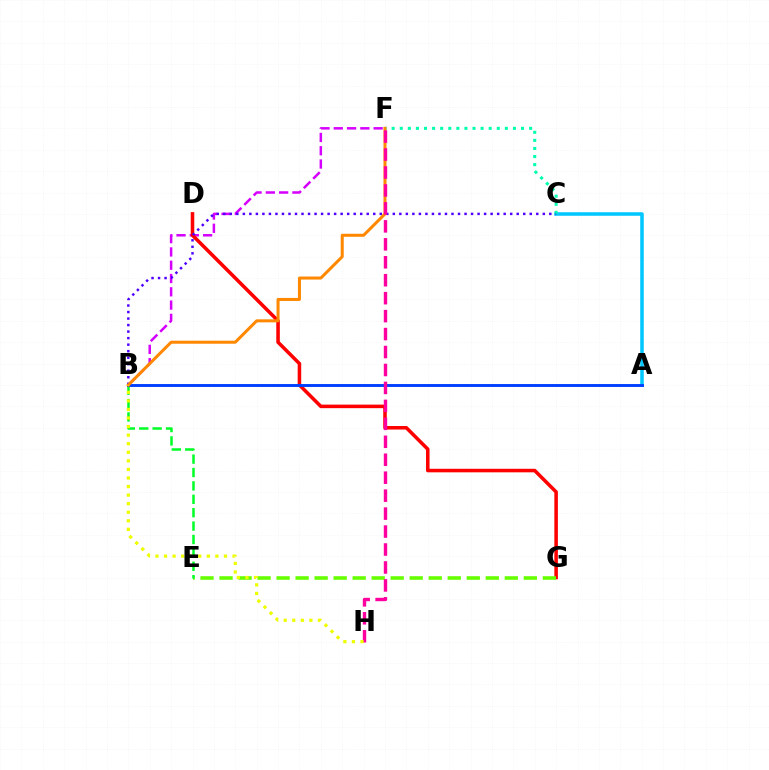{('B', 'F'): [{'color': '#d600ff', 'line_style': 'dashed', 'thickness': 1.8}, {'color': '#ff8800', 'line_style': 'solid', 'thickness': 2.18}], ('A', 'C'): [{'color': '#00c7ff', 'line_style': 'solid', 'thickness': 2.54}], ('D', 'G'): [{'color': '#ff0000', 'line_style': 'solid', 'thickness': 2.55}], ('E', 'G'): [{'color': '#66ff00', 'line_style': 'dashed', 'thickness': 2.58}], ('B', 'E'): [{'color': '#00ff27', 'line_style': 'dashed', 'thickness': 1.82}], ('A', 'B'): [{'color': '#003fff', 'line_style': 'solid', 'thickness': 2.09}], ('C', 'F'): [{'color': '#00ffaf', 'line_style': 'dotted', 'thickness': 2.2}], ('B', 'C'): [{'color': '#4f00ff', 'line_style': 'dotted', 'thickness': 1.77}], ('F', 'H'): [{'color': '#ff00a0', 'line_style': 'dashed', 'thickness': 2.44}], ('B', 'H'): [{'color': '#eeff00', 'line_style': 'dotted', 'thickness': 2.33}]}